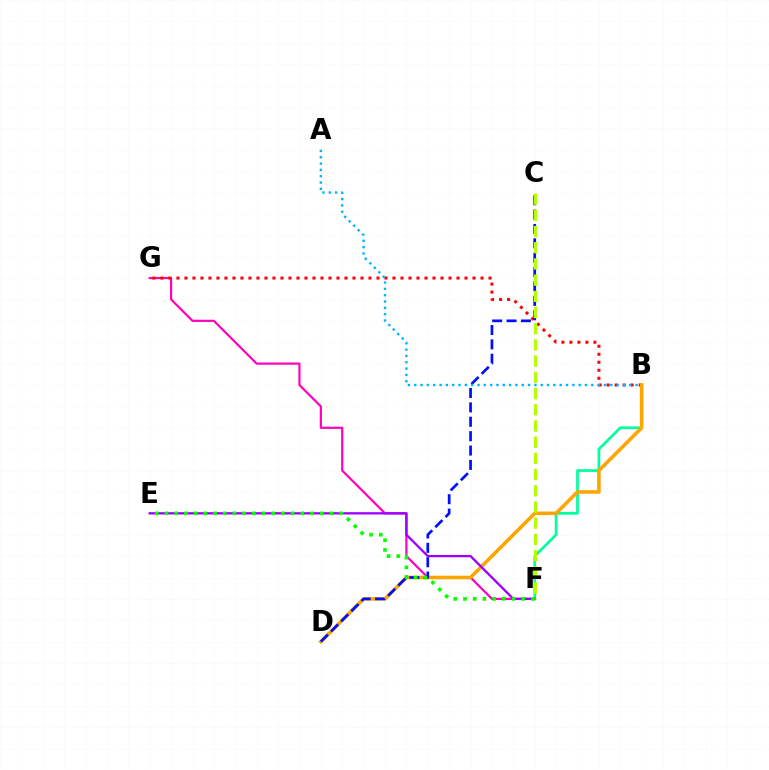{('B', 'F'): [{'color': '#00ff9d', 'line_style': 'solid', 'thickness': 1.94}], ('F', 'G'): [{'color': '#ff00bd', 'line_style': 'solid', 'thickness': 1.58}], ('B', 'G'): [{'color': '#ff0000', 'line_style': 'dotted', 'thickness': 2.17}], ('B', 'D'): [{'color': '#ffa500', 'line_style': 'solid', 'thickness': 2.58}], ('C', 'D'): [{'color': '#0010ff', 'line_style': 'dashed', 'thickness': 1.95}], ('E', 'F'): [{'color': '#9b00ff', 'line_style': 'solid', 'thickness': 1.66}, {'color': '#08ff00', 'line_style': 'dotted', 'thickness': 2.64}], ('C', 'F'): [{'color': '#b3ff00', 'line_style': 'dashed', 'thickness': 2.2}], ('A', 'B'): [{'color': '#00b5ff', 'line_style': 'dotted', 'thickness': 1.72}]}